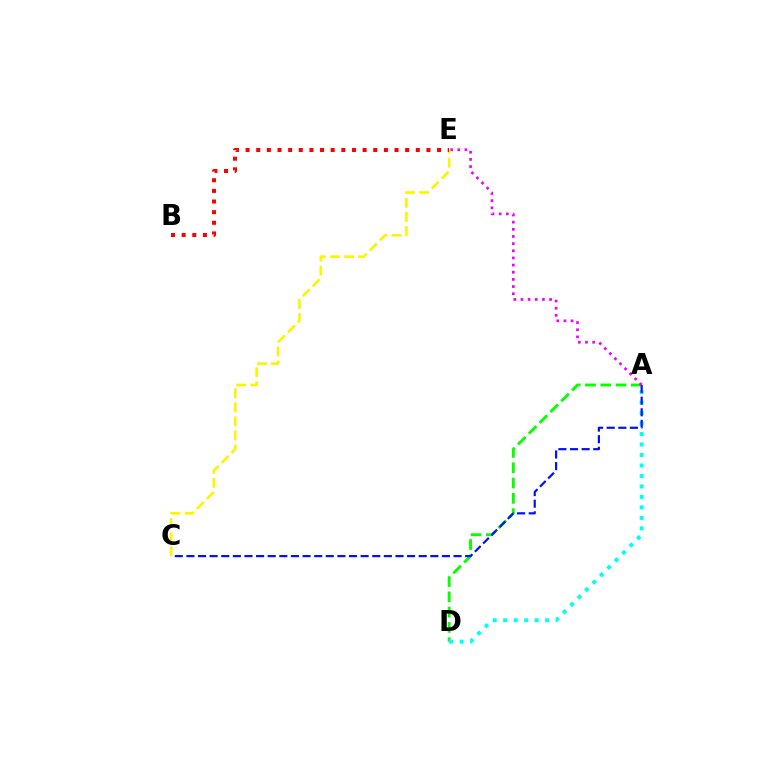{('A', 'D'): [{'color': '#08ff00', 'line_style': 'dashed', 'thickness': 2.08}, {'color': '#00fff6', 'line_style': 'dotted', 'thickness': 2.85}], ('A', 'C'): [{'color': '#0010ff', 'line_style': 'dashed', 'thickness': 1.58}], ('A', 'E'): [{'color': '#ee00ff', 'line_style': 'dotted', 'thickness': 1.94}], ('C', 'E'): [{'color': '#fcf500', 'line_style': 'dashed', 'thickness': 1.91}], ('B', 'E'): [{'color': '#ff0000', 'line_style': 'dotted', 'thickness': 2.89}]}